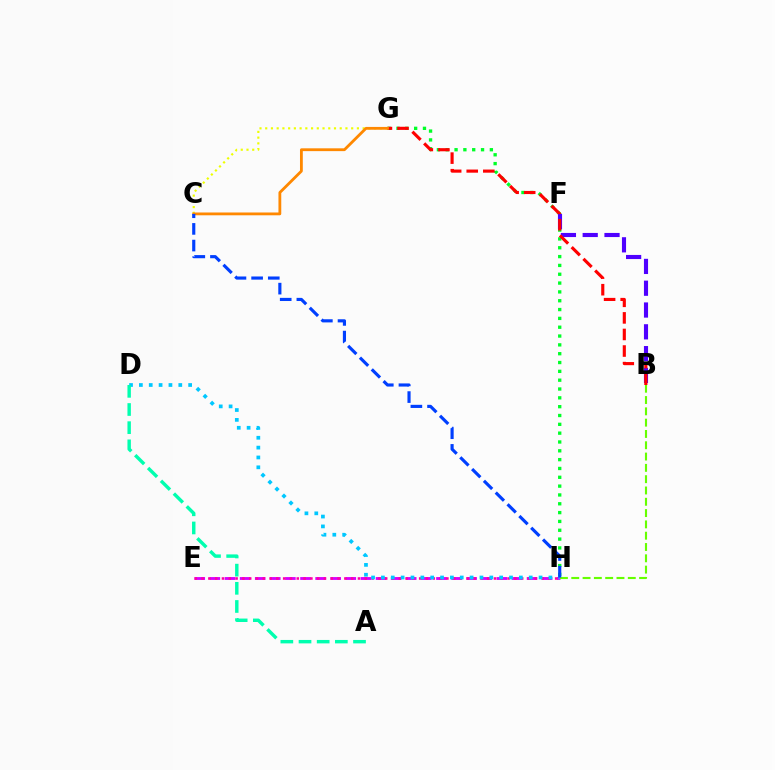{('E', 'H'): [{'color': '#d600ff', 'line_style': 'dashed', 'thickness': 2.05}, {'color': '#ff00a0', 'line_style': 'dotted', 'thickness': 1.85}], ('B', 'H'): [{'color': '#66ff00', 'line_style': 'dashed', 'thickness': 1.54}], ('G', 'H'): [{'color': '#00ff27', 'line_style': 'dotted', 'thickness': 2.4}], ('B', 'F'): [{'color': '#4f00ff', 'line_style': 'dashed', 'thickness': 2.96}], ('C', 'G'): [{'color': '#eeff00', 'line_style': 'dotted', 'thickness': 1.56}, {'color': '#ff8800', 'line_style': 'solid', 'thickness': 2.02}], ('B', 'G'): [{'color': '#ff0000', 'line_style': 'dashed', 'thickness': 2.25}], ('D', 'H'): [{'color': '#00c7ff', 'line_style': 'dotted', 'thickness': 2.68}], ('A', 'D'): [{'color': '#00ffaf', 'line_style': 'dashed', 'thickness': 2.47}], ('C', 'H'): [{'color': '#003fff', 'line_style': 'dashed', 'thickness': 2.26}]}